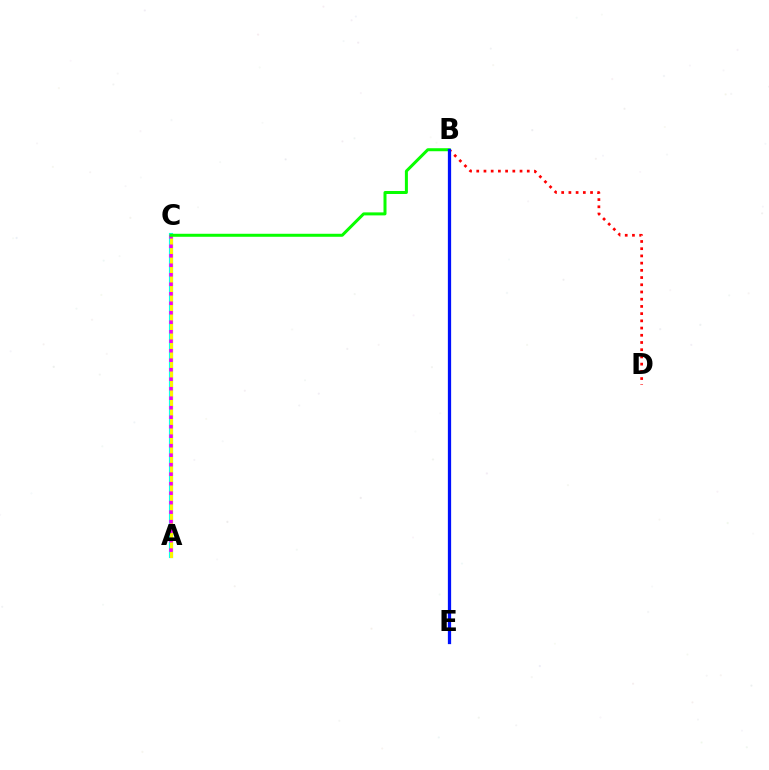{('A', 'C'): [{'color': '#00fff6', 'line_style': 'solid', 'thickness': 2.99}, {'color': '#fcf500', 'line_style': 'solid', 'thickness': 2.27}, {'color': '#ee00ff', 'line_style': 'dotted', 'thickness': 2.58}], ('B', 'D'): [{'color': '#ff0000', 'line_style': 'dotted', 'thickness': 1.96}], ('B', 'C'): [{'color': '#08ff00', 'line_style': 'solid', 'thickness': 2.17}], ('B', 'E'): [{'color': '#0010ff', 'line_style': 'solid', 'thickness': 2.35}]}